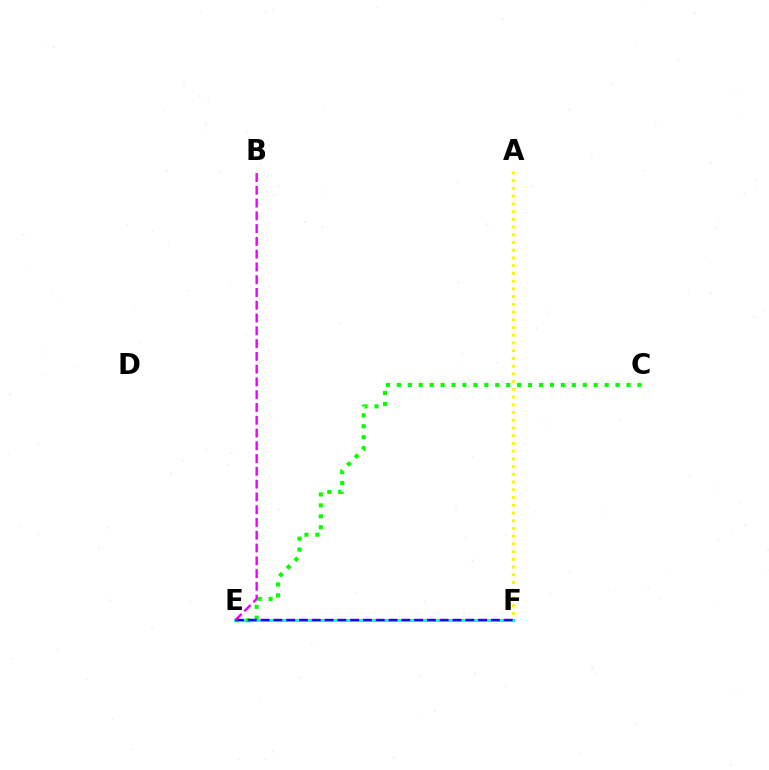{('A', 'F'): [{'color': '#fcf500', 'line_style': 'dotted', 'thickness': 2.1}], ('E', 'F'): [{'color': '#ff0000', 'line_style': 'dotted', 'thickness': 2.11}, {'color': '#00fff6', 'line_style': 'solid', 'thickness': 2.16}, {'color': '#0010ff', 'line_style': 'dashed', 'thickness': 1.74}], ('C', 'E'): [{'color': '#08ff00', 'line_style': 'dotted', 'thickness': 2.97}], ('B', 'E'): [{'color': '#ee00ff', 'line_style': 'dashed', 'thickness': 1.74}]}